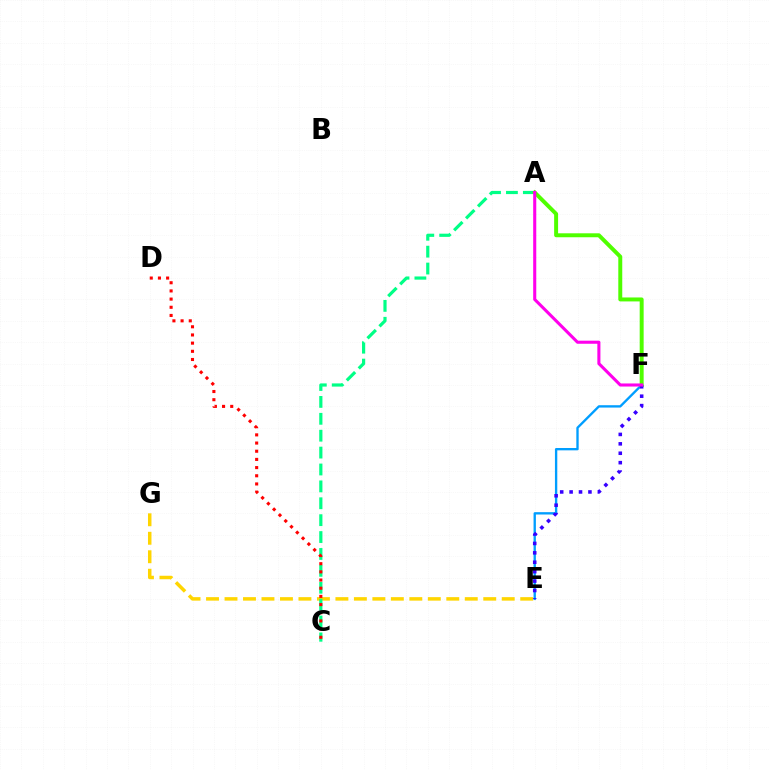{('E', 'G'): [{'color': '#ffd500', 'line_style': 'dashed', 'thickness': 2.51}], ('A', 'C'): [{'color': '#00ff86', 'line_style': 'dashed', 'thickness': 2.29}], ('C', 'D'): [{'color': '#ff0000', 'line_style': 'dotted', 'thickness': 2.22}], ('E', 'F'): [{'color': '#009eff', 'line_style': 'solid', 'thickness': 1.69}, {'color': '#3700ff', 'line_style': 'dotted', 'thickness': 2.56}], ('A', 'F'): [{'color': '#4fff00', 'line_style': 'solid', 'thickness': 2.85}, {'color': '#ff00ed', 'line_style': 'solid', 'thickness': 2.21}]}